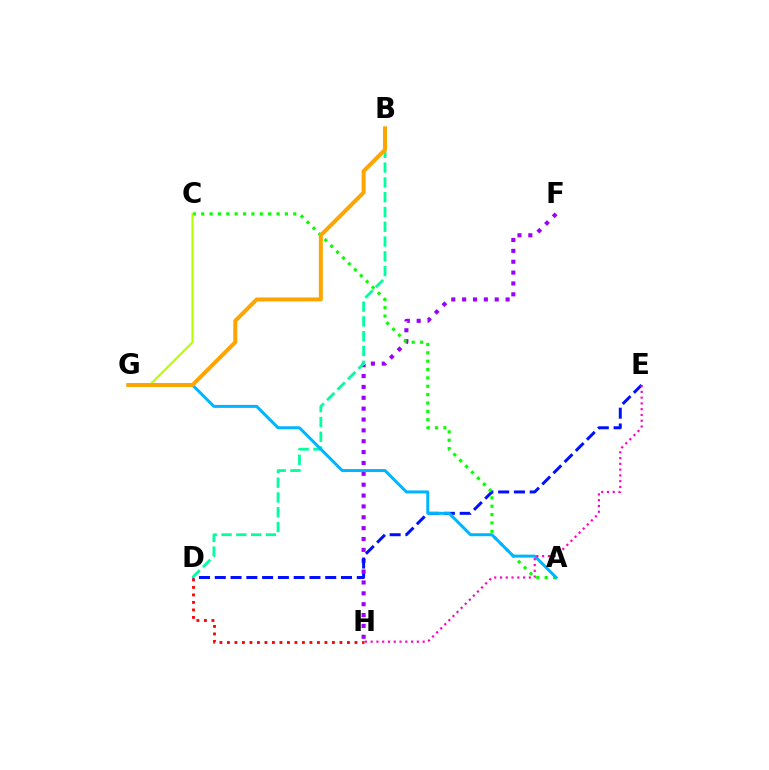{('F', 'H'): [{'color': '#9b00ff', 'line_style': 'dotted', 'thickness': 2.95}], ('D', 'E'): [{'color': '#0010ff', 'line_style': 'dashed', 'thickness': 2.14}], ('D', 'H'): [{'color': '#ff0000', 'line_style': 'dotted', 'thickness': 2.04}], ('B', 'D'): [{'color': '#00ff9d', 'line_style': 'dashed', 'thickness': 2.01}], ('A', 'C'): [{'color': '#08ff00', 'line_style': 'dotted', 'thickness': 2.27}], ('A', 'G'): [{'color': '#00b5ff', 'line_style': 'solid', 'thickness': 2.15}], ('E', 'H'): [{'color': '#ff00bd', 'line_style': 'dotted', 'thickness': 1.57}], ('C', 'G'): [{'color': '#b3ff00', 'line_style': 'solid', 'thickness': 1.51}], ('B', 'G'): [{'color': '#ffa500', 'line_style': 'solid', 'thickness': 2.88}]}